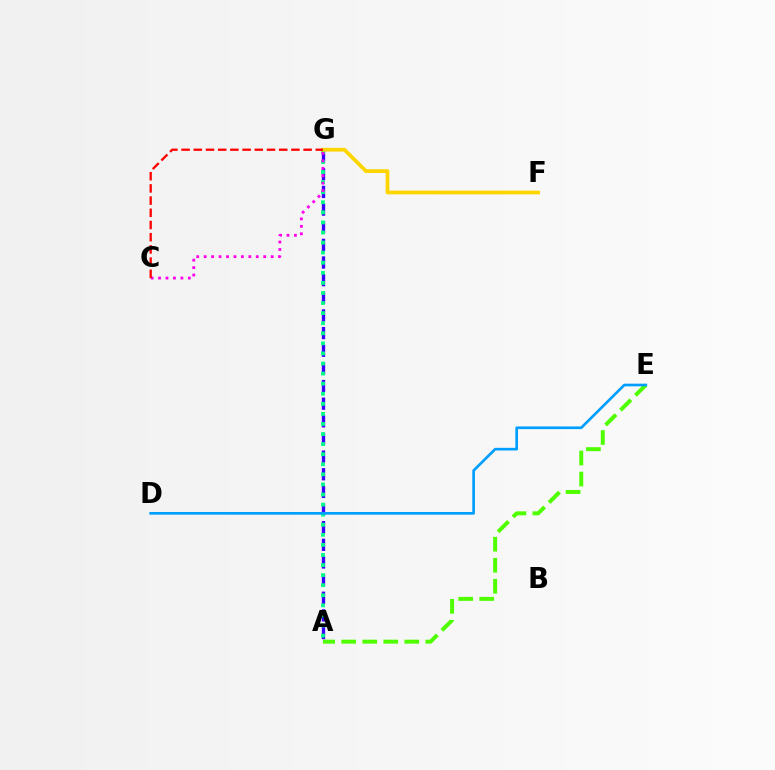{('A', 'E'): [{'color': '#4fff00', 'line_style': 'dashed', 'thickness': 2.86}], ('A', 'G'): [{'color': '#3700ff', 'line_style': 'dashed', 'thickness': 2.4}, {'color': '#00ff86', 'line_style': 'dotted', 'thickness': 2.74}], ('D', 'E'): [{'color': '#009eff', 'line_style': 'solid', 'thickness': 1.92}], ('C', 'G'): [{'color': '#ff00ed', 'line_style': 'dotted', 'thickness': 2.02}, {'color': '#ff0000', 'line_style': 'dashed', 'thickness': 1.66}], ('F', 'G'): [{'color': '#ffd500', 'line_style': 'solid', 'thickness': 2.7}]}